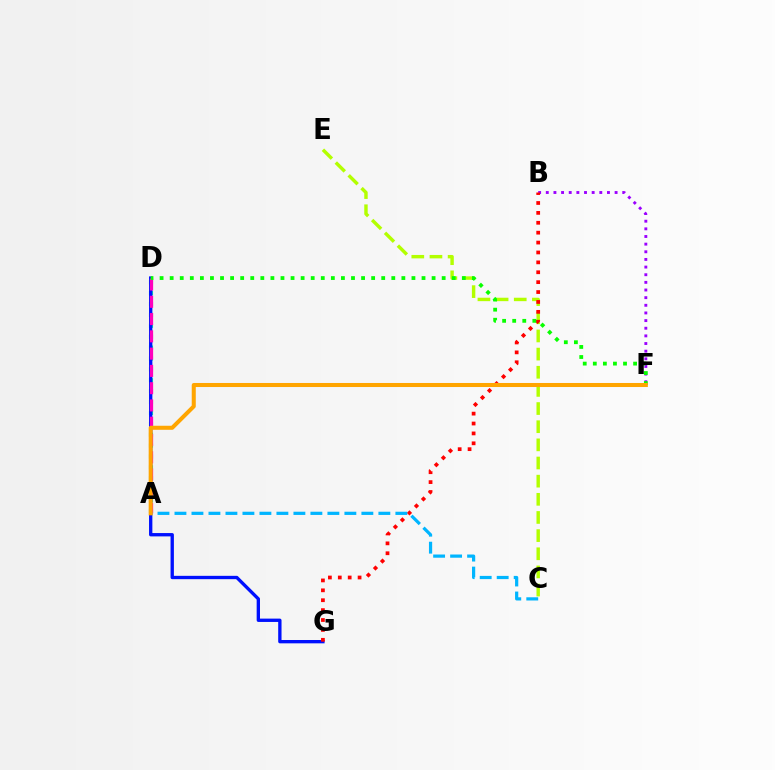{('A', 'D'): [{'color': '#00ff9d', 'line_style': 'dotted', 'thickness': 2.96}, {'color': '#ff00bd', 'line_style': 'dashed', 'thickness': 2.35}], ('D', 'G'): [{'color': '#0010ff', 'line_style': 'solid', 'thickness': 2.4}], ('B', 'F'): [{'color': '#9b00ff', 'line_style': 'dotted', 'thickness': 2.08}], ('C', 'E'): [{'color': '#b3ff00', 'line_style': 'dashed', 'thickness': 2.47}], ('B', 'G'): [{'color': '#ff0000', 'line_style': 'dotted', 'thickness': 2.69}], ('D', 'F'): [{'color': '#08ff00', 'line_style': 'dotted', 'thickness': 2.74}], ('A', 'C'): [{'color': '#00b5ff', 'line_style': 'dashed', 'thickness': 2.31}], ('A', 'F'): [{'color': '#ffa500', 'line_style': 'solid', 'thickness': 2.91}]}